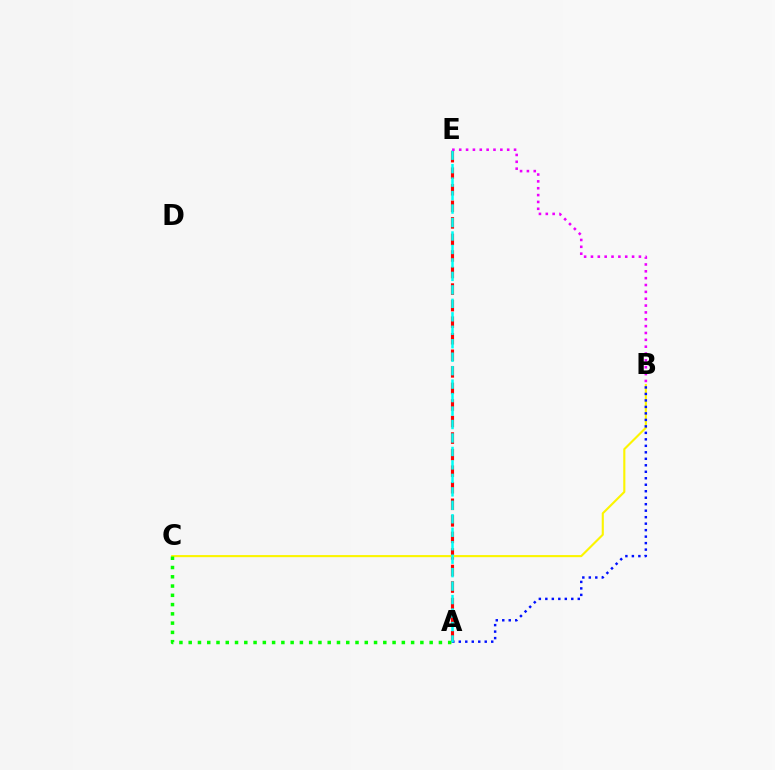{('A', 'E'): [{'color': '#ff0000', 'line_style': 'dashed', 'thickness': 2.25}, {'color': '#00fff6', 'line_style': 'dashed', 'thickness': 1.83}], ('B', 'C'): [{'color': '#fcf500', 'line_style': 'solid', 'thickness': 1.53}], ('A', 'C'): [{'color': '#08ff00', 'line_style': 'dotted', 'thickness': 2.52}], ('A', 'B'): [{'color': '#0010ff', 'line_style': 'dotted', 'thickness': 1.76}], ('B', 'E'): [{'color': '#ee00ff', 'line_style': 'dotted', 'thickness': 1.86}]}